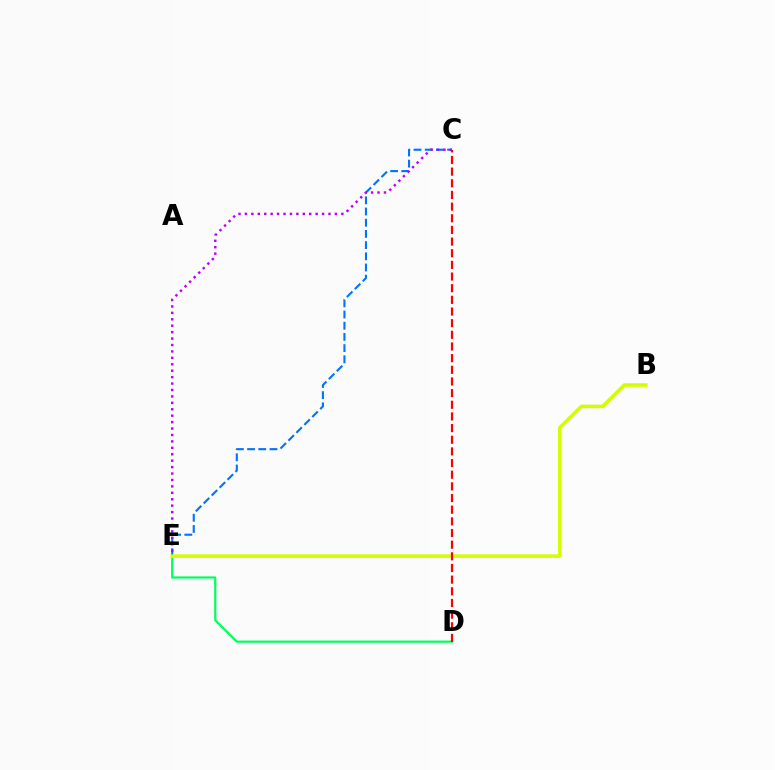{('D', 'E'): [{'color': '#00ff5c', 'line_style': 'solid', 'thickness': 1.58}], ('C', 'E'): [{'color': '#0074ff', 'line_style': 'dashed', 'thickness': 1.52}, {'color': '#b900ff', 'line_style': 'dotted', 'thickness': 1.75}], ('B', 'E'): [{'color': '#d1ff00', 'line_style': 'solid', 'thickness': 2.55}], ('C', 'D'): [{'color': '#ff0000', 'line_style': 'dashed', 'thickness': 1.58}]}